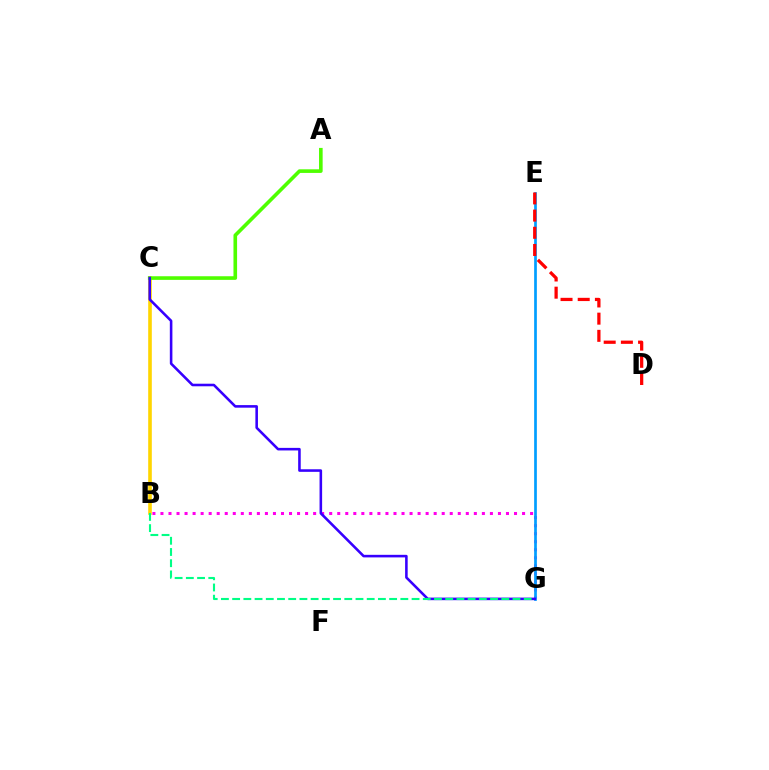{('B', 'G'): [{'color': '#ff00ed', 'line_style': 'dotted', 'thickness': 2.18}, {'color': '#00ff86', 'line_style': 'dashed', 'thickness': 1.52}], ('E', 'G'): [{'color': '#009eff', 'line_style': 'solid', 'thickness': 1.95}], ('B', 'C'): [{'color': '#ffd500', 'line_style': 'solid', 'thickness': 2.61}], ('A', 'C'): [{'color': '#4fff00', 'line_style': 'solid', 'thickness': 2.61}], ('D', 'E'): [{'color': '#ff0000', 'line_style': 'dashed', 'thickness': 2.33}], ('C', 'G'): [{'color': '#3700ff', 'line_style': 'solid', 'thickness': 1.85}]}